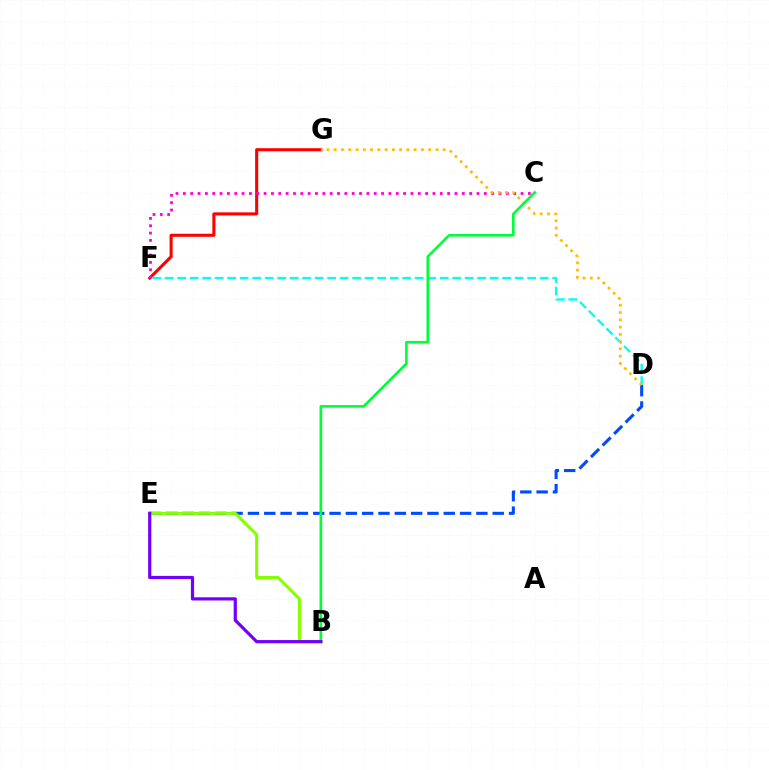{('F', 'G'): [{'color': '#ff0000', 'line_style': 'solid', 'thickness': 2.21}], ('C', 'F'): [{'color': '#ff00cf', 'line_style': 'dotted', 'thickness': 1.99}], ('D', 'F'): [{'color': '#00fff6', 'line_style': 'dashed', 'thickness': 1.7}], ('D', 'E'): [{'color': '#004bff', 'line_style': 'dashed', 'thickness': 2.22}], ('D', 'G'): [{'color': '#ffbd00', 'line_style': 'dotted', 'thickness': 1.97}], ('B', 'E'): [{'color': '#84ff00', 'line_style': 'solid', 'thickness': 2.18}, {'color': '#7200ff', 'line_style': 'solid', 'thickness': 2.31}], ('B', 'C'): [{'color': '#00ff39', 'line_style': 'solid', 'thickness': 1.9}]}